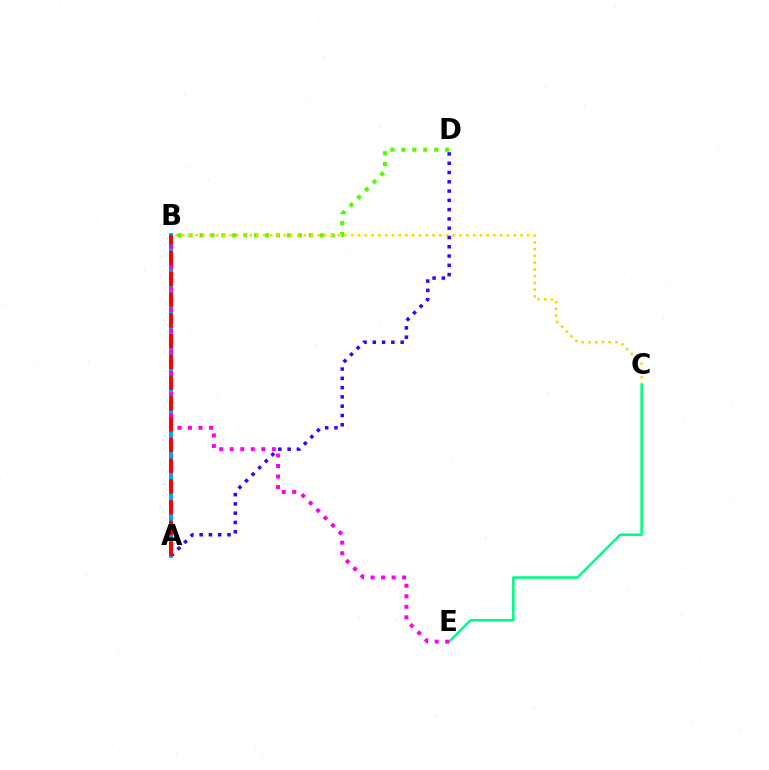{('A', 'D'): [{'color': '#3700ff', 'line_style': 'dotted', 'thickness': 2.52}], ('B', 'D'): [{'color': '#4fff00', 'line_style': 'dotted', 'thickness': 2.97}], ('B', 'C'): [{'color': '#ffd500', 'line_style': 'dotted', 'thickness': 1.84}], ('A', 'B'): [{'color': '#009eff', 'line_style': 'solid', 'thickness': 2.78}, {'color': '#ff0000', 'line_style': 'dashed', 'thickness': 2.82}], ('C', 'E'): [{'color': '#00ff86', 'line_style': 'solid', 'thickness': 1.86}], ('B', 'E'): [{'color': '#ff00ed', 'line_style': 'dotted', 'thickness': 2.86}]}